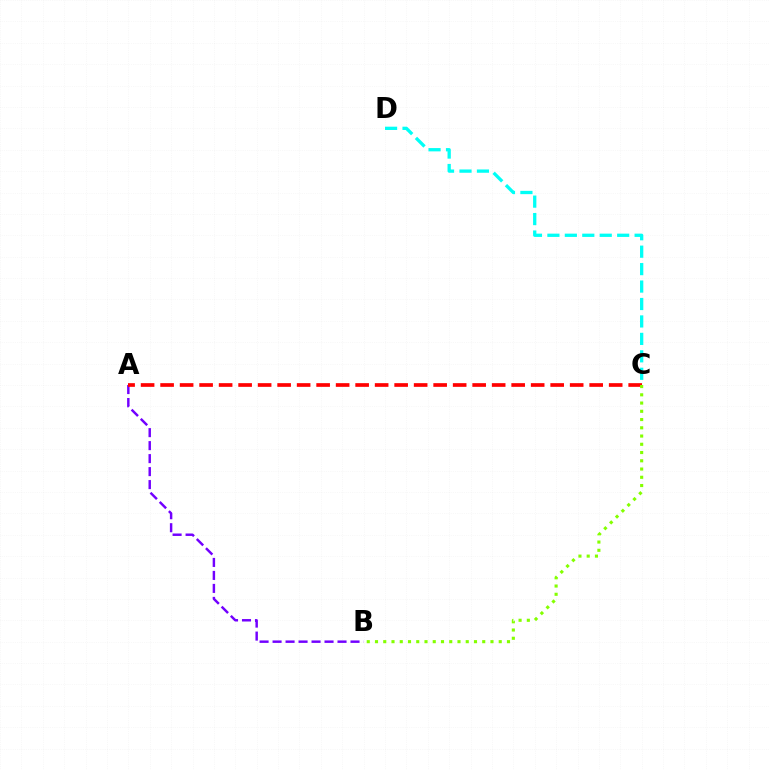{('A', 'B'): [{'color': '#7200ff', 'line_style': 'dashed', 'thickness': 1.76}], ('A', 'C'): [{'color': '#ff0000', 'line_style': 'dashed', 'thickness': 2.65}], ('B', 'C'): [{'color': '#84ff00', 'line_style': 'dotted', 'thickness': 2.24}], ('C', 'D'): [{'color': '#00fff6', 'line_style': 'dashed', 'thickness': 2.37}]}